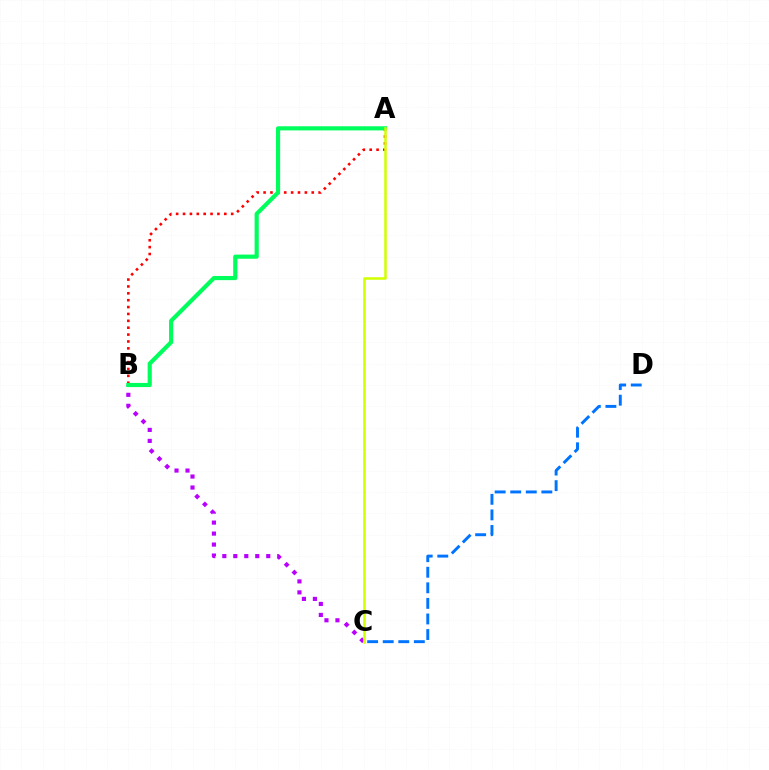{('B', 'C'): [{'color': '#b900ff', 'line_style': 'dotted', 'thickness': 2.98}], ('A', 'B'): [{'color': '#ff0000', 'line_style': 'dotted', 'thickness': 1.87}, {'color': '#00ff5c', 'line_style': 'solid', 'thickness': 2.99}], ('C', 'D'): [{'color': '#0074ff', 'line_style': 'dashed', 'thickness': 2.12}], ('A', 'C'): [{'color': '#d1ff00', 'line_style': 'solid', 'thickness': 1.82}]}